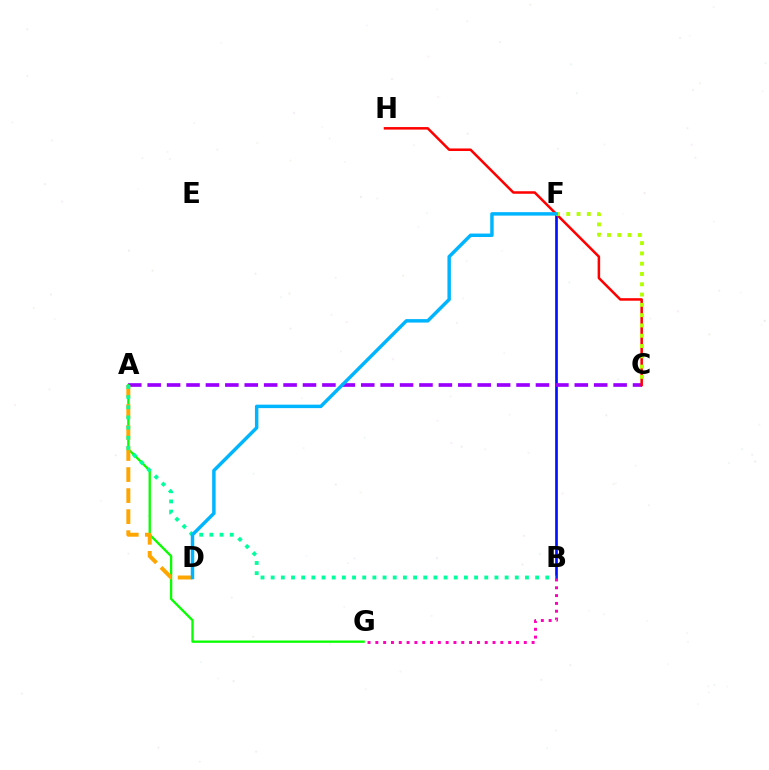{('B', 'F'): [{'color': '#0010ff', 'line_style': 'solid', 'thickness': 1.92}], ('A', 'C'): [{'color': '#9b00ff', 'line_style': 'dashed', 'thickness': 2.64}], ('C', 'H'): [{'color': '#ff0000', 'line_style': 'solid', 'thickness': 1.82}], ('A', 'G'): [{'color': '#08ff00', 'line_style': 'solid', 'thickness': 1.67}], ('A', 'D'): [{'color': '#ffa500', 'line_style': 'dashed', 'thickness': 2.86}], ('A', 'B'): [{'color': '#00ff9d', 'line_style': 'dotted', 'thickness': 2.76}], ('C', 'F'): [{'color': '#b3ff00', 'line_style': 'dotted', 'thickness': 2.8}], ('B', 'G'): [{'color': '#ff00bd', 'line_style': 'dotted', 'thickness': 2.12}], ('D', 'F'): [{'color': '#00b5ff', 'line_style': 'solid', 'thickness': 2.49}]}